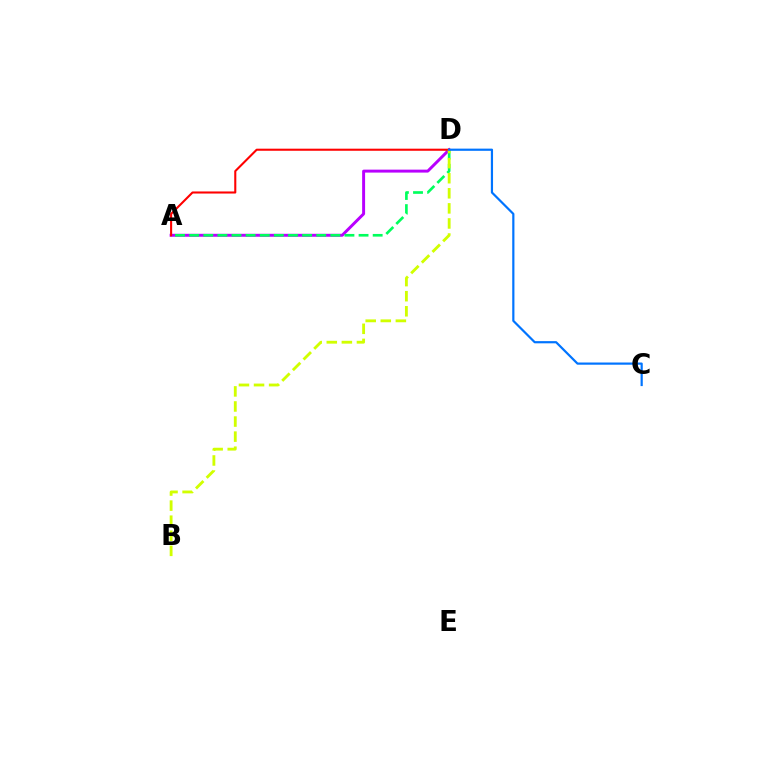{('A', 'D'): [{'color': '#b900ff', 'line_style': 'solid', 'thickness': 2.12}, {'color': '#00ff5c', 'line_style': 'dashed', 'thickness': 1.92}, {'color': '#ff0000', 'line_style': 'solid', 'thickness': 1.5}], ('B', 'D'): [{'color': '#d1ff00', 'line_style': 'dashed', 'thickness': 2.05}], ('C', 'D'): [{'color': '#0074ff', 'line_style': 'solid', 'thickness': 1.58}]}